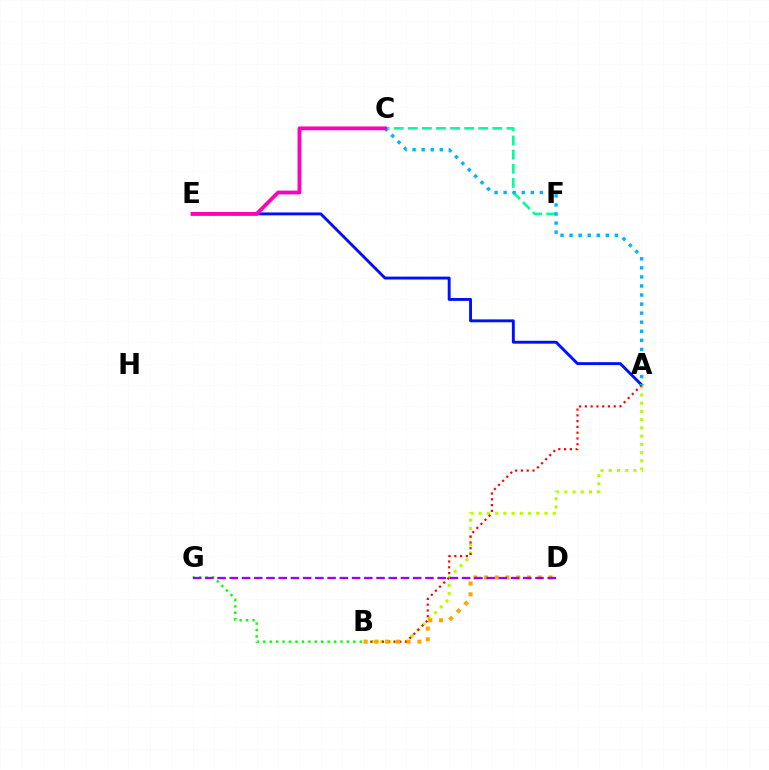{('C', 'F'): [{'color': '#00ff9d', 'line_style': 'dashed', 'thickness': 1.92}], ('A', 'E'): [{'color': '#0010ff', 'line_style': 'solid', 'thickness': 2.09}], ('A', 'B'): [{'color': '#b3ff00', 'line_style': 'dotted', 'thickness': 2.24}, {'color': '#ff0000', 'line_style': 'dotted', 'thickness': 1.57}], ('A', 'C'): [{'color': '#00b5ff', 'line_style': 'dotted', 'thickness': 2.46}], ('B', 'D'): [{'color': '#ffa500', 'line_style': 'dotted', 'thickness': 2.92}], ('C', 'E'): [{'color': '#ff00bd', 'line_style': 'solid', 'thickness': 2.74}], ('B', 'G'): [{'color': '#08ff00', 'line_style': 'dotted', 'thickness': 1.75}], ('D', 'G'): [{'color': '#9b00ff', 'line_style': 'dashed', 'thickness': 1.66}]}